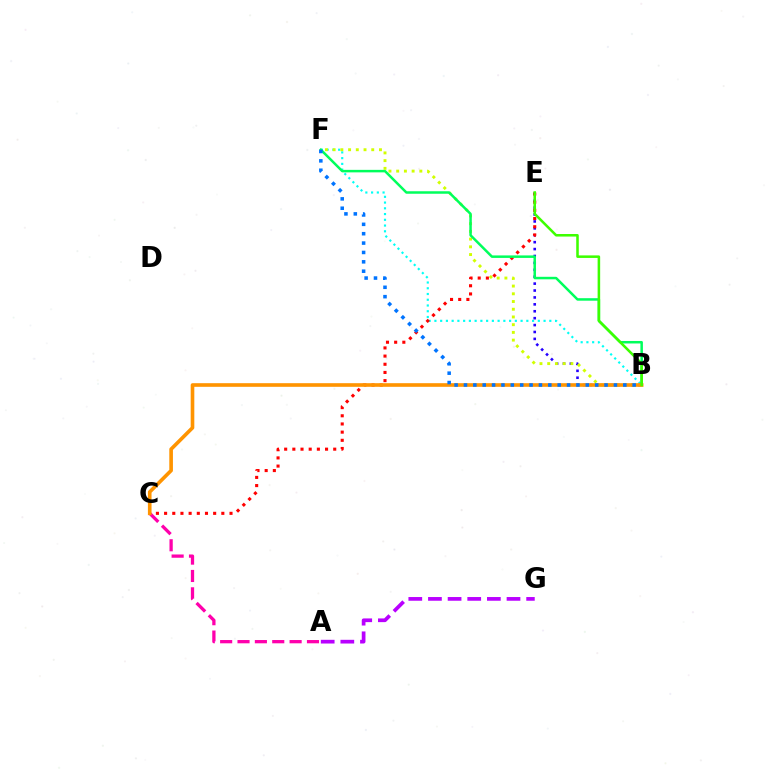{('A', 'C'): [{'color': '#ff00ac', 'line_style': 'dashed', 'thickness': 2.36}], ('B', 'F'): [{'color': '#00fff6', 'line_style': 'dotted', 'thickness': 1.56}, {'color': '#d1ff00', 'line_style': 'dotted', 'thickness': 2.1}, {'color': '#00ff5c', 'line_style': 'solid', 'thickness': 1.8}, {'color': '#0074ff', 'line_style': 'dotted', 'thickness': 2.55}], ('B', 'E'): [{'color': '#2500ff', 'line_style': 'dotted', 'thickness': 1.88}, {'color': '#3dff00', 'line_style': 'solid', 'thickness': 1.83}], ('A', 'G'): [{'color': '#b900ff', 'line_style': 'dashed', 'thickness': 2.67}], ('C', 'E'): [{'color': '#ff0000', 'line_style': 'dotted', 'thickness': 2.22}], ('B', 'C'): [{'color': '#ff9400', 'line_style': 'solid', 'thickness': 2.62}]}